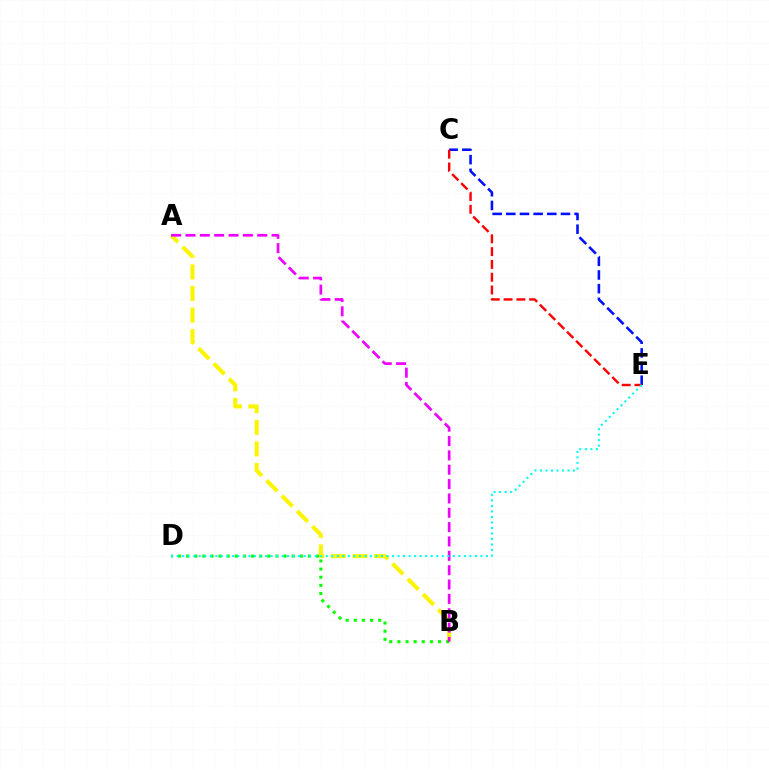{('A', 'B'): [{'color': '#fcf500', 'line_style': 'dashed', 'thickness': 2.94}, {'color': '#ee00ff', 'line_style': 'dashed', 'thickness': 1.95}], ('B', 'D'): [{'color': '#08ff00', 'line_style': 'dotted', 'thickness': 2.21}], ('C', 'E'): [{'color': '#0010ff', 'line_style': 'dashed', 'thickness': 1.86}, {'color': '#ff0000', 'line_style': 'dashed', 'thickness': 1.74}], ('D', 'E'): [{'color': '#00fff6', 'line_style': 'dotted', 'thickness': 1.5}]}